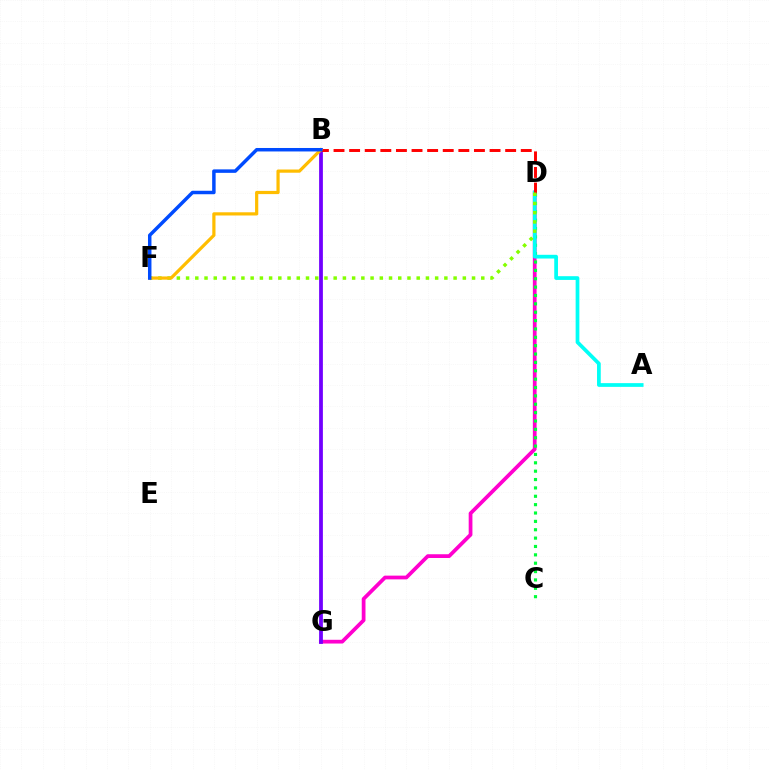{('D', 'G'): [{'color': '#ff00cf', 'line_style': 'solid', 'thickness': 2.7}], ('C', 'D'): [{'color': '#00ff39', 'line_style': 'dotted', 'thickness': 2.27}], ('B', 'G'): [{'color': '#7200ff', 'line_style': 'solid', 'thickness': 2.71}], ('A', 'D'): [{'color': '#00fff6', 'line_style': 'solid', 'thickness': 2.69}], ('B', 'D'): [{'color': '#ff0000', 'line_style': 'dashed', 'thickness': 2.12}], ('D', 'F'): [{'color': '#84ff00', 'line_style': 'dotted', 'thickness': 2.51}], ('B', 'F'): [{'color': '#ffbd00', 'line_style': 'solid', 'thickness': 2.31}, {'color': '#004bff', 'line_style': 'solid', 'thickness': 2.5}]}